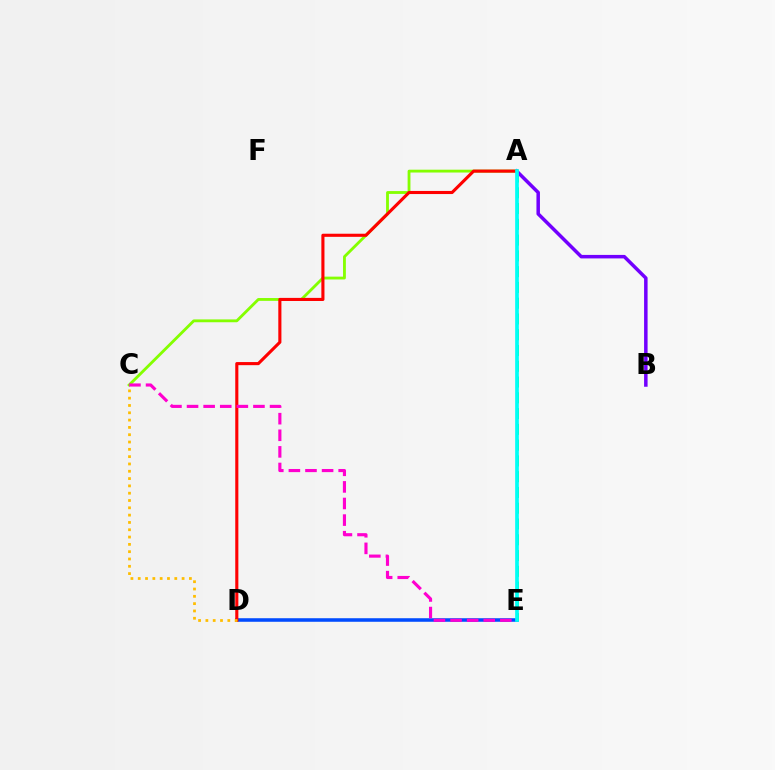{('D', 'E'): [{'color': '#004bff', 'line_style': 'solid', 'thickness': 2.55}], ('A', 'E'): [{'color': '#00ff39', 'line_style': 'dashed', 'thickness': 2.14}, {'color': '#00fff6', 'line_style': 'solid', 'thickness': 2.66}], ('A', 'C'): [{'color': '#84ff00', 'line_style': 'solid', 'thickness': 2.04}], ('A', 'B'): [{'color': '#7200ff', 'line_style': 'solid', 'thickness': 2.52}], ('A', 'D'): [{'color': '#ff0000', 'line_style': 'solid', 'thickness': 2.24}], ('C', 'D'): [{'color': '#ffbd00', 'line_style': 'dotted', 'thickness': 1.99}], ('C', 'E'): [{'color': '#ff00cf', 'line_style': 'dashed', 'thickness': 2.26}]}